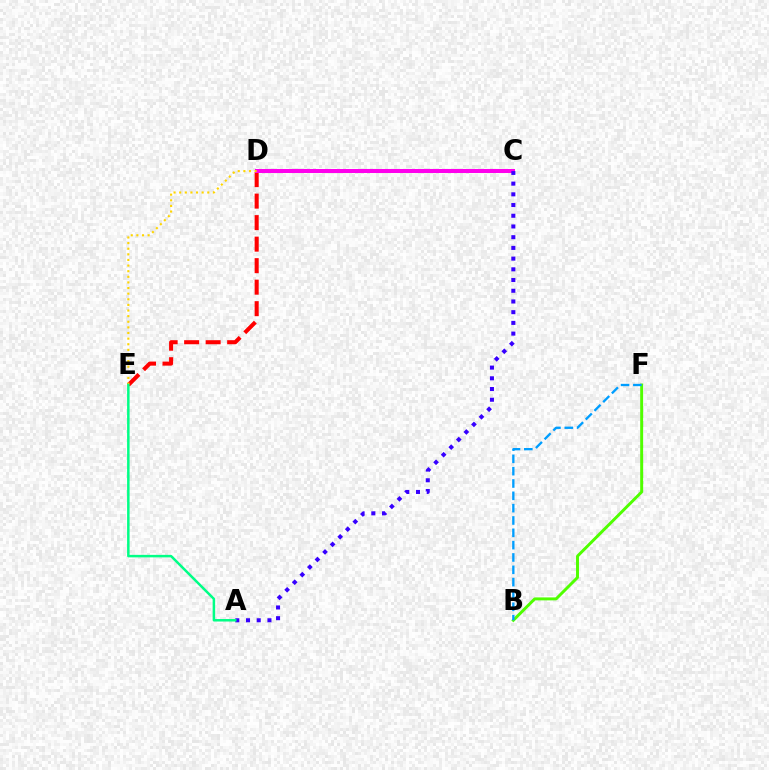{('D', 'E'): [{'color': '#ff0000', 'line_style': 'dashed', 'thickness': 2.92}, {'color': '#ffd500', 'line_style': 'dotted', 'thickness': 1.53}], ('B', 'F'): [{'color': '#4fff00', 'line_style': 'solid', 'thickness': 2.12}, {'color': '#009eff', 'line_style': 'dashed', 'thickness': 1.67}], ('C', 'D'): [{'color': '#ff00ed', 'line_style': 'solid', 'thickness': 2.89}], ('A', 'C'): [{'color': '#3700ff', 'line_style': 'dotted', 'thickness': 2.91}], ('A', 'E'): [{'color': '#00ff86', 'line_style': 'solid', 'thickness': 1.79}]}